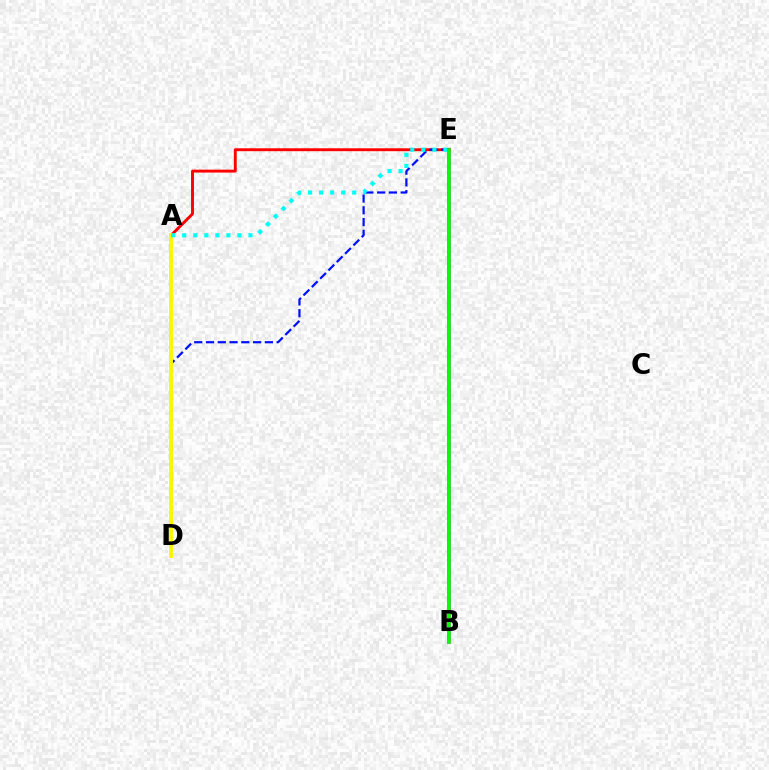{('B', 'E'): [{'color': '#ee00ff', 'line_style': 'solid', 'thickness': 2.53}, {'color': '#08ff00', 'line_style': 'solid', 'thickness': 2.54}], ('A', 'E'): [{'color': '#ff0000', 'line_style': 'solid', 'thickness': 2.09}, {'color': '#00fff6', 'line_style': 'dotted', 'thickness': 3.0}], ('D', 'E'): [{'color': '#0010ff', 'line_style': 'dashed', 'thickness': 1.6}], ('A', 'D'): [{'color': '#fcf500', 'line_style': 'solid', 'thickness': 2.79}]}